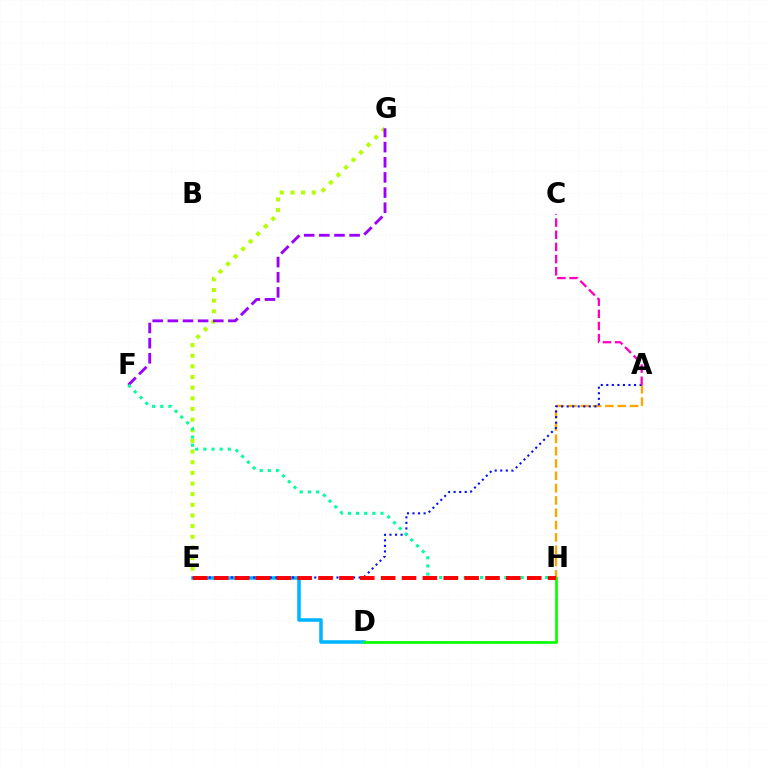{('A', 'H'): [{'color': '#ffa500', 'line_style': 'dashed', 'thickness': 1.67}], ('D', 'E'): [{'color': '#00b5ff', 'line_style': 'solid', 'thickness': 2.55}], ('A', 'E'): [{'color': '#0010ff', 'line_style': 'dotted', 'thickness': 1.51}], ('E', 'G'): [{'color': '#b3ff00', 'line_style': 'dotted', 'thickness': 2.89}], ('F', 'G'): [{'color': '#9b00ff', 'line_style': 'dashed', 'thickness': 2.06}], ('F', 'H'): [{'color': '#00ff9d', 'line_style': 'dotted', 'thickness': 2.21}], ('A', 'C'): [{'color': '#ff00bd', 'line_style': 'dashed', 'thickness': 1.65}], ('D', 'H'): [{'color': '#08ff00', 'line_style': 'solid', 'thickness': 1.95}], ('E', 'H'): [{'color': '#ff0000', 'line_style': 'dashed', 'thickness': 2.84}]}